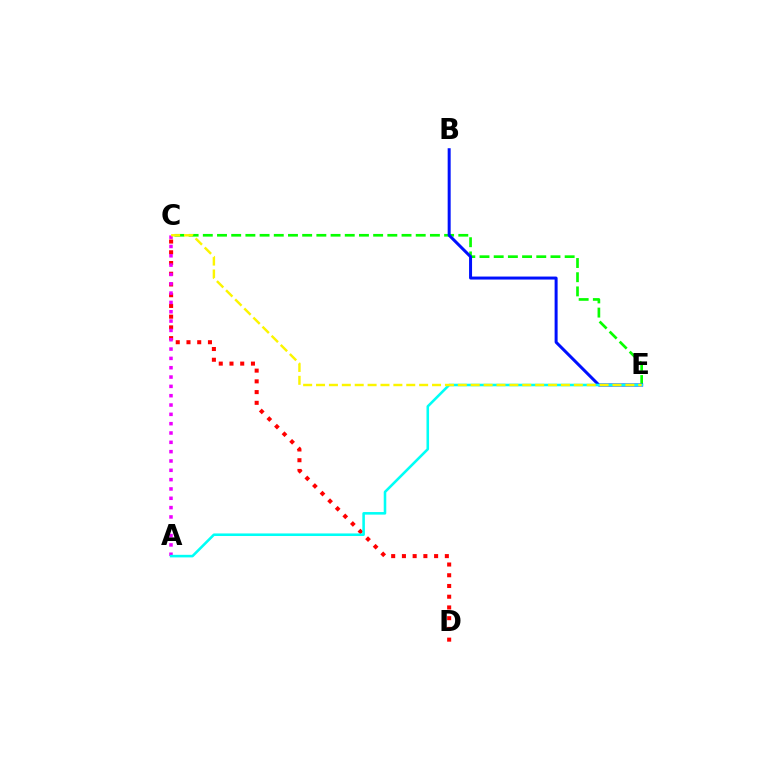{('C', 'D'): [{'color': '#ff0000', 'line_style': 'dotted', 'thickness': 2.92}], ('C', 'E'): [{'color': '#08ff00', 'line_style': 'dashed', 'thickness': 1.93}, {'color': '#fcf500', 'line_style': 'dashed', 'thickness': 1.75}], ('B', 'E'): [{'color': '#0010ff', 'line_style': 'solid', 'thickness': 2.16}], ('A', 'C'): [{'color': '#ee00ff', 'line_style': 'dotted', 'thickness': 2.53}], ('A', 'E'): [{'color': '#00fff6', 'line_style': 'solid', 'thickness': 1.85}]}